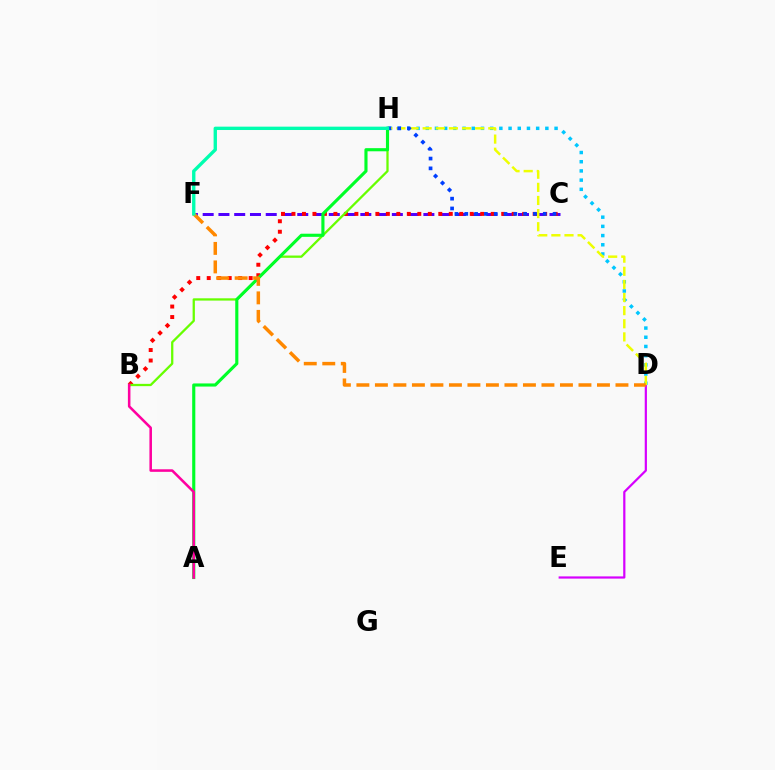{('D', 'H'): [{'color': '#00c7ff', 'line_style': 'dotted', 'thickness': 2.5}, {'color': '#eeff00', 'line_style': 'dashed', 'thickness': 1.78}], ('C', 'F'): [{'color': '#4f00ff', 'line_style': 'dashed', 'thickness': 2.14}], ('B', 'C'): [{'color': '#ff0000', 'line_style': 'dotted', 'thickness': 2.85}], ('D', 'E'): [{'color': '#d600ff', 'line_style': 'solid', 'thickness': 1.59}], ('B', 'H'): [{'color': '#66ff00', 'line_style': 'solid', 'thickness': 1.64}], ('C', 'H'): [{'color': '#003fff', 'line_style': 'dotted', 'thickness': 2.67}], ('A', 'H'): [{'color': '#00ff27', 'line_style': 'solid', 'thickness': 2.25}], ('A', 'B'): [{'color': '#ff00a0', 'line_style': 'solid', 'thickness': 1.84}], ('D', 'F'): [{'color': '#ff8800', 'line_style': 'dashed', 'thickness': 2.51}], ('F', 'H'): [{'color': '#00ffaf', 'line_style': 'solid', 'thickness': 2.42}]}